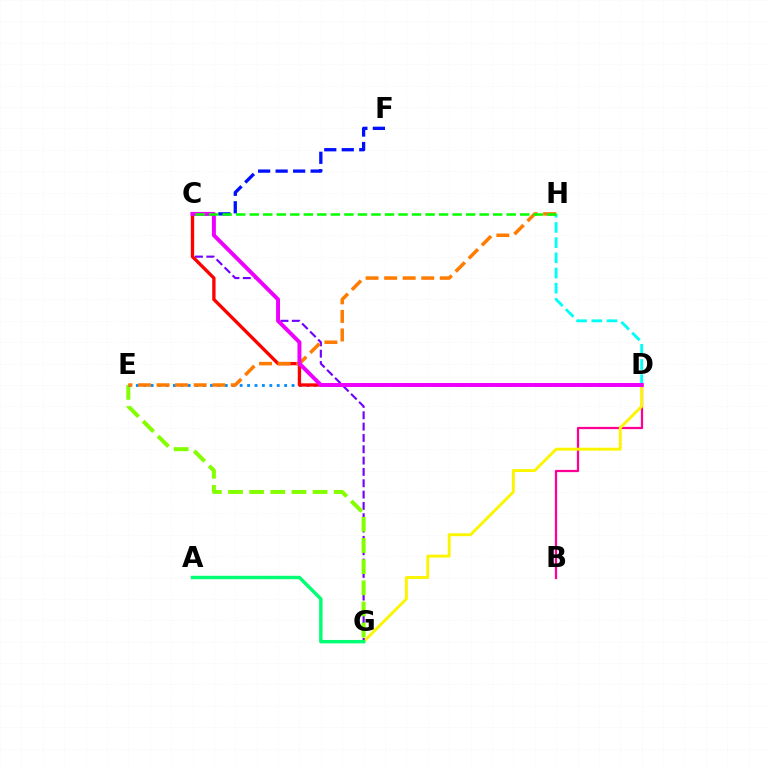{('B', 'D'): [{'color': '#ff0094', 'line_style': 'solid', 'thickness': 1.62}], ('D', 'G'): [{'color': '#fcf500', 'line_style': 'solid', 'thickness': 2.09}], ('C', 'G'): [{'color': '#7200ff', 'line_style': 'dashed', 'thickness': 1.54}], ('A', 'G'): [{'color': '#00ff74', 'line_style': 'solid', 'thickness': 2.46}], ('D', 'H'): [{'color': '#00fff6', 'line_style': 'dashed', 'thickness': 2.06}], ('E', 'G'): [{'color': '#84ff00', 'line_style': 'dashed', 'thickness': 2.87}], ('D', 'E'): [{'color': '#008cff', 'line_style': 'dotted', 'thickness': 2.01}], ('C', 'D'): [{'color': '#ff0000', 'line_style': 'solid', 'thickness': 2.4}, {'color': '#ee00ff', 'line_style': 'solid', 'thickness': 2.84}], ('C', 'F'): [{'color': '#0010ff', 'line_style': 'dashed', 'thickness': 2.38}], ('E', 'H'): [{'color': '#ff7c00', 'line_style': 'dashed', 'thickness': 2.52}], ('C', 'H'): [{'color': '#08ff00', 'line_style': 'dashed', 'thickness': 1.84}]}